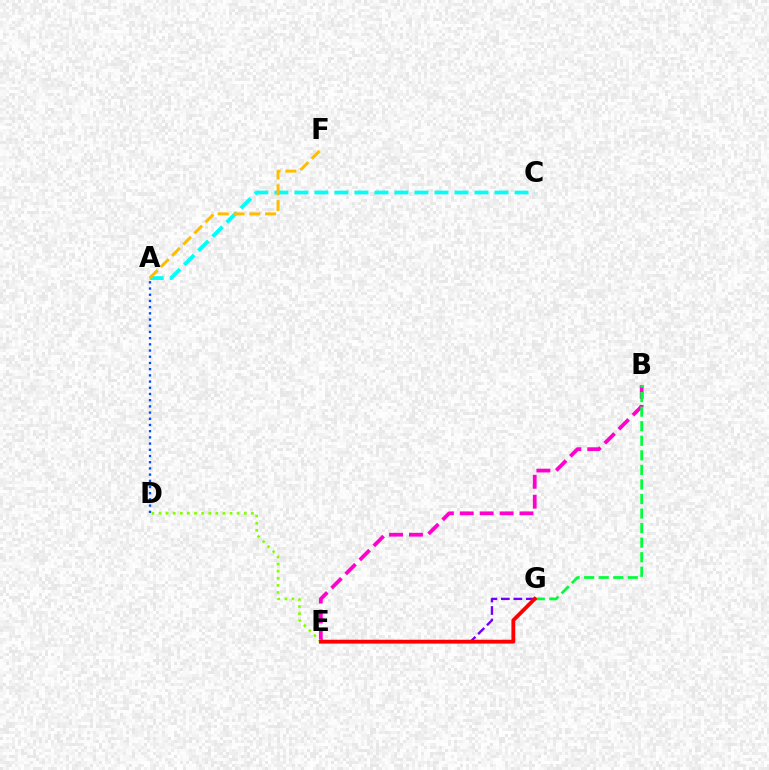{('A', 'C'): [{'color': '#00fff6', 'line_style': 'dashed', 'thickness': 2.72}], ('B', 'E'): [{'color': '#ff00cf', 'line_style': 'dashed', 'thickness': 2.7}], ('A', 'D'): [{'color': '#004bff', 'line_style': 'dotted', 'thickness': 1.69}], ('E', 'G'): [{'color': '#7200ff', 'line_style': 'dashed', 'thickness': 1.7}, {'color': '#ff0000', 'line_style': 'solid', 'thickness': 2.75}], ('D', 'E'): [{'color': '#84ff00', 'line_style': 'dotted', 'thickness': 1.93}], ('B', 'G'): [{'color': '#00ff39', 'line_style': 'dashed', 'thickness': 1.98}], ('A', 'F'): [{'color': '#ffbd00', 'line_style': 'dashed', 'thickness': 2.14}]}